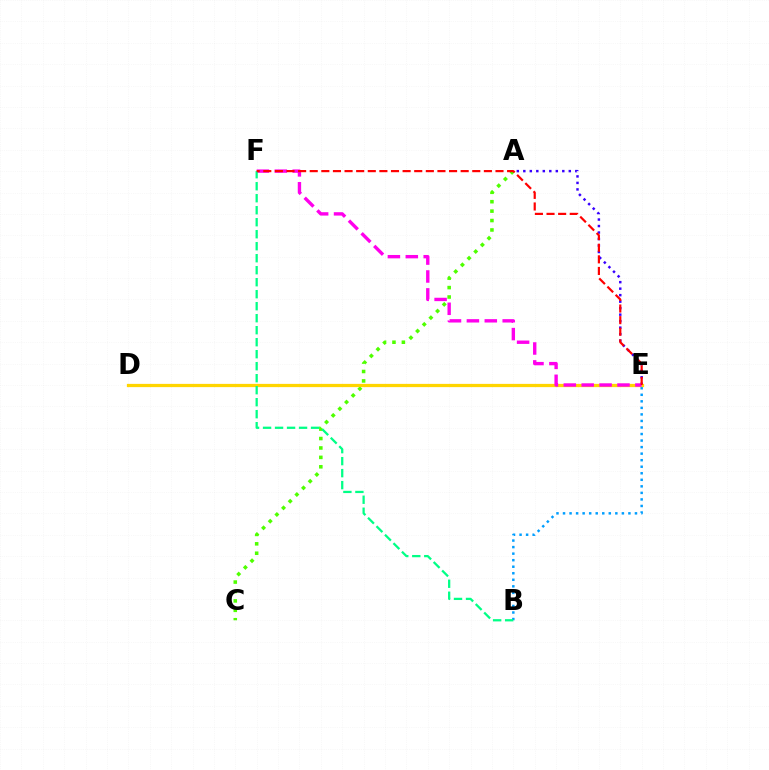{('A', 'C'): [{'color': '#4fff00', 'line_style': 'dotted', 'thickness': 2.56}], ('A', 'E'): [{'color': '#3700ff', 'line_style': 'dotted', 'thickness': 1.77}], ('B', 'E'): [{'color': '#009eff', 'line_style': 'dotted', 'thickness': 1.78}], ('D', 'E'): [{'color': '#ffd500', 'line_style': 'solid', 'thickness': 2.34}], ('E', 'F'): [{'color': '#ff00ed', 'line_style': 'dashed', 'thickness': 2.43}, {'color': '#ff0000', 'line_style': 'dashed', 'thickness': 1.58}], ('B', 'F'): [{'color': '#00ff86', 'line_style': 'dashed', 'thickness': 1.63}]}